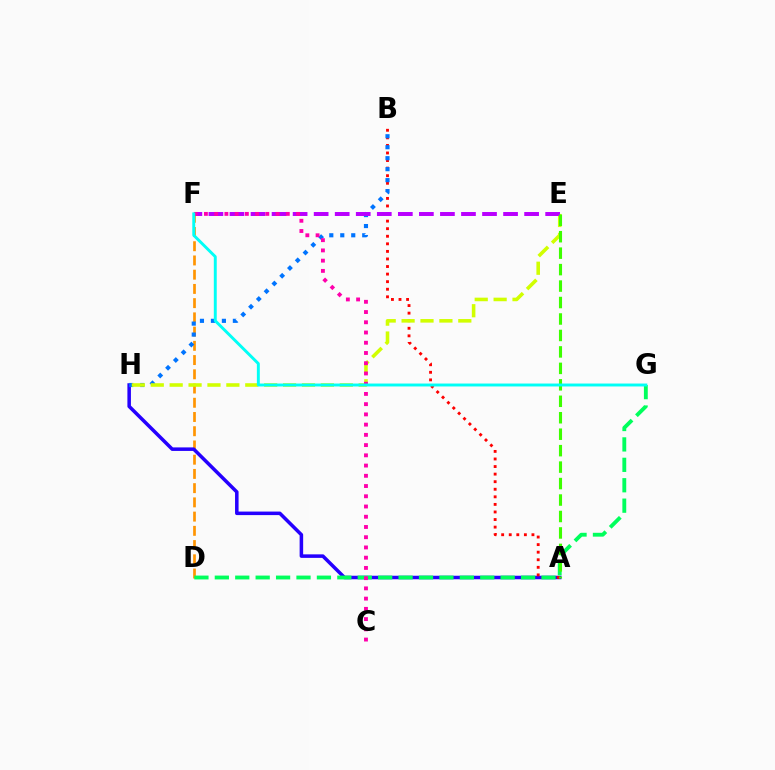{('D', 'F'): [{'color': '#ff9400', 'line_style': 'dashed', 'thickness': 1.93}], ('A', 'H'): [{'color': '#2500ff', 'line_style': 'solid', 'thickness': 2.54}], ('A', 'B'): [{'color': '#ff0000', 'line_style': 'dotted', 'thickness': 2.06}], ('B', 'H'): [{'color': '#0074ff', 'line_style': 'dotted', 'thickness': 2.98}], ('E', 'H'): [{'color': '#d1ff00', 'line_style': 'dashed', 'thickness': 2.57}], ('E', 'F'): [{'color': '#b900ff', 'line_style': 'dashed', 'thickness': 2.86}], ('D', 'G'): [{'color': '#00ff5c', 'line_style': 'dashed', 'thickness': 2.77}], ('C', 'F'): [{'color': '#ff00ac', 'line_style': 'dotted', 'thickness': 2.78}], ('A', 'E'): [{'color': '#3dff00', 'line_style': 'dashed', 'thickness': 2.24}], ('F', 'G'): [{'color': '#00fff6', 'line_style': 'solid', 'thickness': 2.1}]}